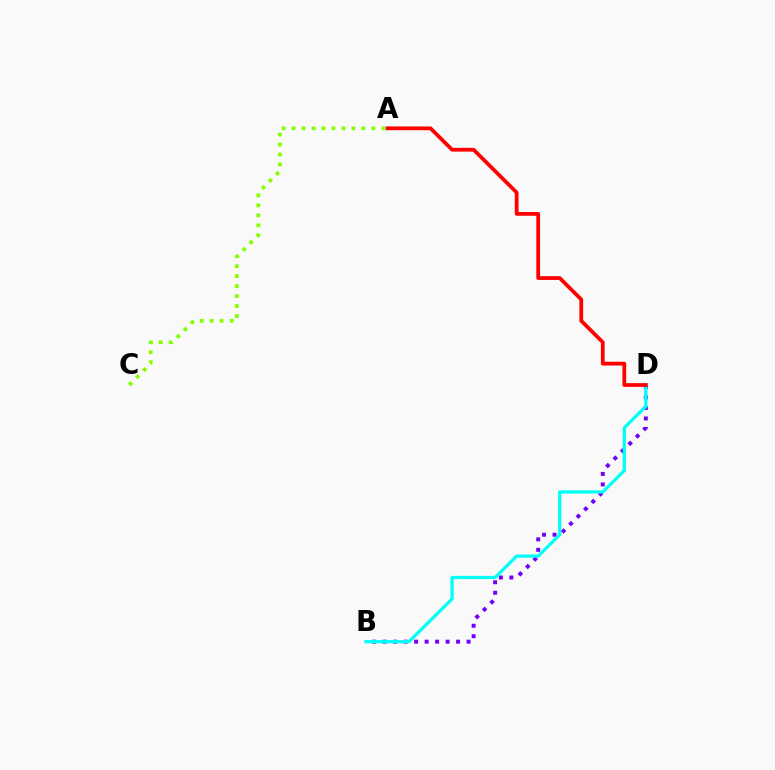{('B', 'D'): [{'color': '#7200ff', 'line_style': 'dotted', 'thickness': 2.85}, {'color': '#00fff6', 'line_style': 'solid', 'thickness': 2.32}], ('A', 'D'): [{'color': '#ff0000', 'line_style': 'solid', 'thickness': 2.71}], ('A', 'C'): [{'color': '#84ff00', 'line_style': 'dotted', 'thickness': 2.71}]}